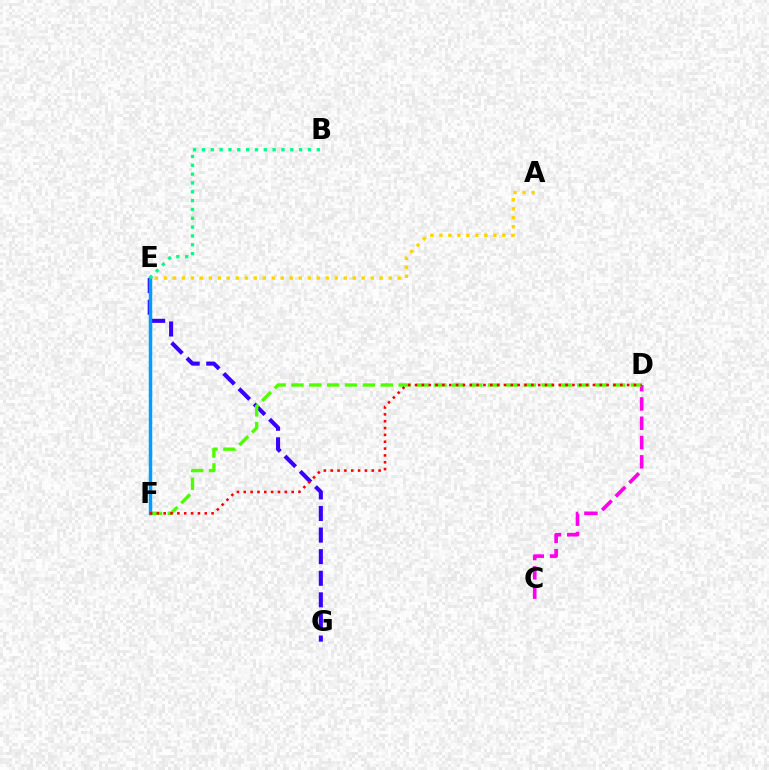{('E', 'G'): [{'color': '#3700ff', 'line_style': 'dashed', 'thickness': 2.93}], ('A', 'E'): [{'color': '#ffd500', 'line_style': 'dotted', 'thickness': 2.44}], ('C', 'D'): [{'color': '#ff00ed', 'line_style': 'dashed', 'thickness': 2.62}], ('D', 'F'): [{'color': '#4fff00', 'line_style': 'dashed', 'thickness': 2.43}, {'color': '#ff0000', 'line_style': 'dotted', 'thickness': 1.86}], ('E', 'F'): [{'color': '#009eff', 'line_style': 'solid', 'thickness': 2.49}], ('B', 'E'): [{'color': '#00ff86', 'line_style': 'dotted', 'thickness': 2.4}]}